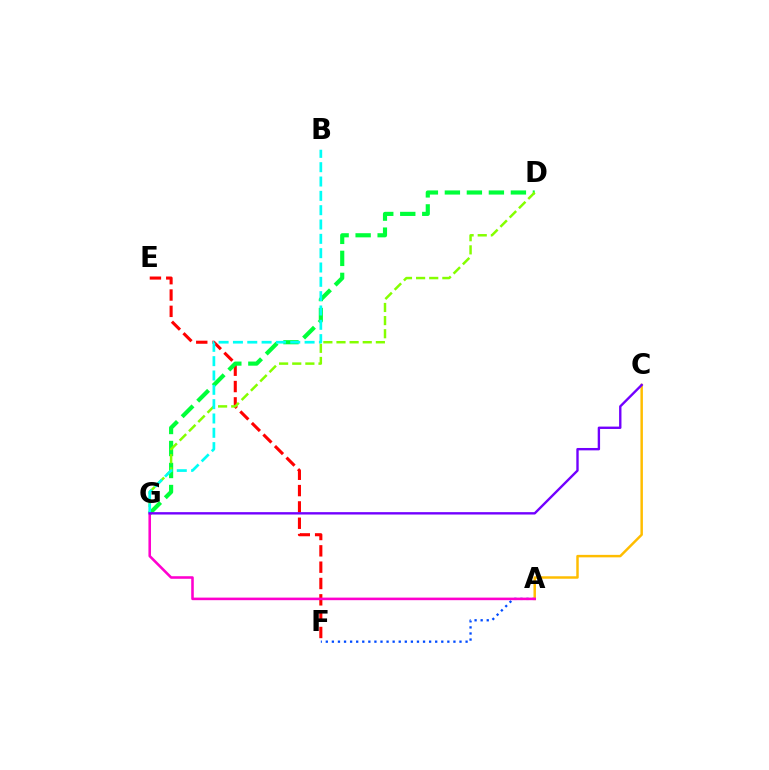{('E', 'F'): [{'color': '#ff0000', 'line_style': 'dashed', 'thickness': 2.22}], ('D', 'G'): [{'color': '#00ff39', 'line_style': 'dashed', 'thickness': 2.99}, {'color': '#84ff00', 'line_style': 'dashed', 'thickness': 1.78}], ('A', 'F'): [{'color': '#004bff', 'line_style': 'dotted', 'thickness': 1.65}], ('A', 'C'): [{'color': '#ffbd00', 'line_style': 'solid', 'thickness': 1.78}], ('A', 'G'): [{'color': '#ff00cf', 'line_style': 'solid', 'thickness': 1.85}], ('B', 'G'): [{'color': '#00fff6', 'line_style': 'dashed', 'thickness': 1.95}], ('C', 'G'): [{'color': '#7200ff', 'line_style': 'solid', 'thickness': 1.71}]}